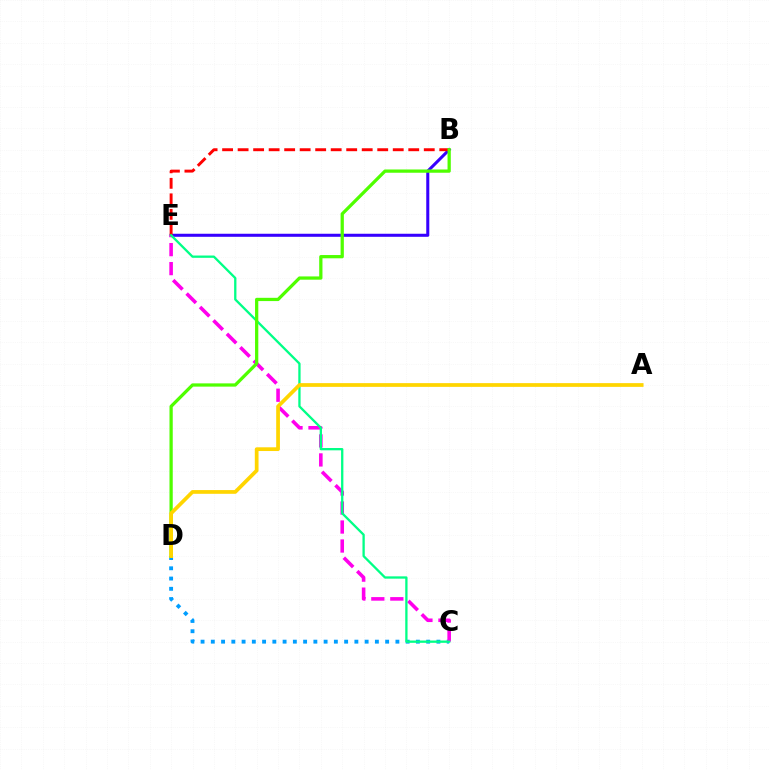{('C', 'D'): [{'color': '#009eff', 'line_style': 'dotted', 'thickness': 2.79}], ('B', 'E'): [{'color': '#3700ff', 'line_style': 'solid', 'thickness': 2.19}, {'color': '#ff0000', 'line_style': 'dashed', 'thickness': 2.11}], ('C', 'E'): [{'color': '#ff00ed', 'line_style': 'dashed', 'thickness': 2.58}, {'color': '#00ff86', 'line_style': 'solid', 'thickness': 1.66}], ('B', 'D'): [{'color': '#4fff00', 'line_style': 'solid', 'thickness': 2.35}], ('A', 'D'): [{'color': '#ffd500', 'line_style': 'solid', 'thickness': 2.69}]}